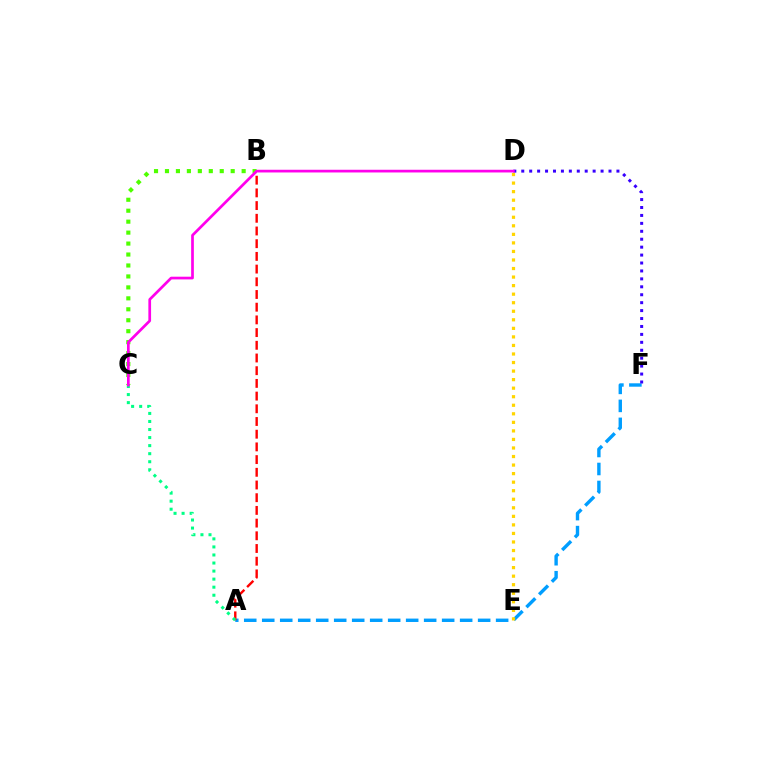{('A', 'F'): [{'color': '#009eff', 'line_style': 'dashed', 'thickness': 2.44}], ('D', 'F'): [{'color': '#3700ff', 'line_style': 'dotted', 'thickness': 2.15}], ('D', 'E'): [{'color': '#ffd500', 'line_style': 'dotted', 'thickness': 2.32}], ('A', 'B'): [{'color': '#ff0000', 'line_style': 'dashed', 'thickness': 1.73}], ('B', 'C'): [{'color': '#4fff00', 'line_style': 'dotted', 'thickness': 2.98}], ('A', 'C'): [{'color': '#00ff86', 'line_style': 'dotted', 'thickness': 2.19}], ('C', 'D'): [{'color': '#ff00ed', 'line_style': 'solid', 'thickness': 1.95}]}